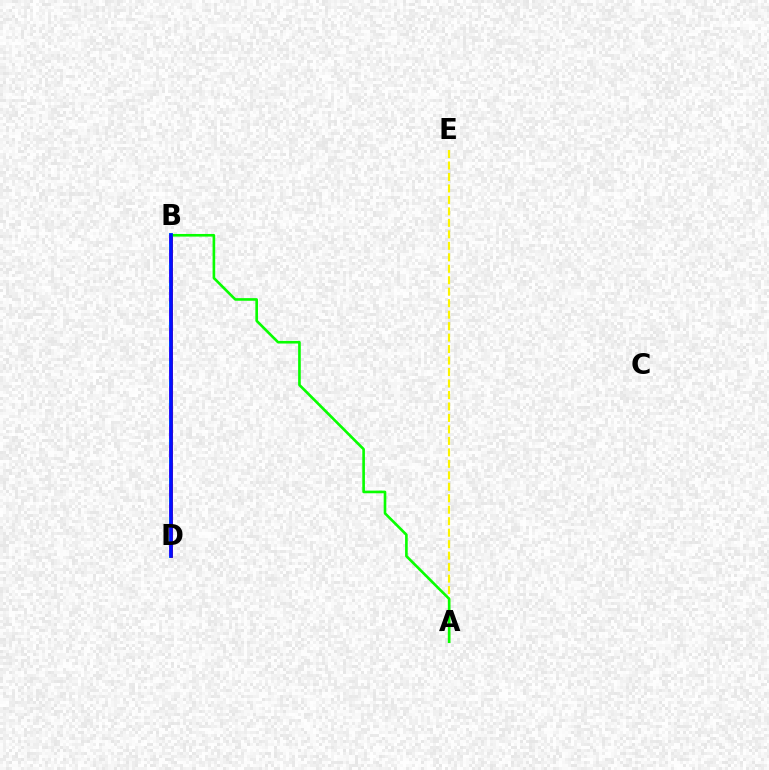{('B', 'D'): [{'color': '#00fff6', 'line_style': 'solid', 'thickness': 2.84}, {'color': '#ee00ff', 'line_style': 'dashed', 'thickness': 2.65}, {'color': '#ff0000', 'line_style': 'solid', 'thickness': 2.0}, {'color': '#0010ff', 'line_style': 'solid', 'thickness': 2.62}], ('A', 'E'): [{'color': '#fcf500', 'line_style': 'dashed', 'thickness': 1.56}], ('A', 'B'): [{'color': '#08ff00', 'line_style': 'solid', 'thickness': 1.9}]}